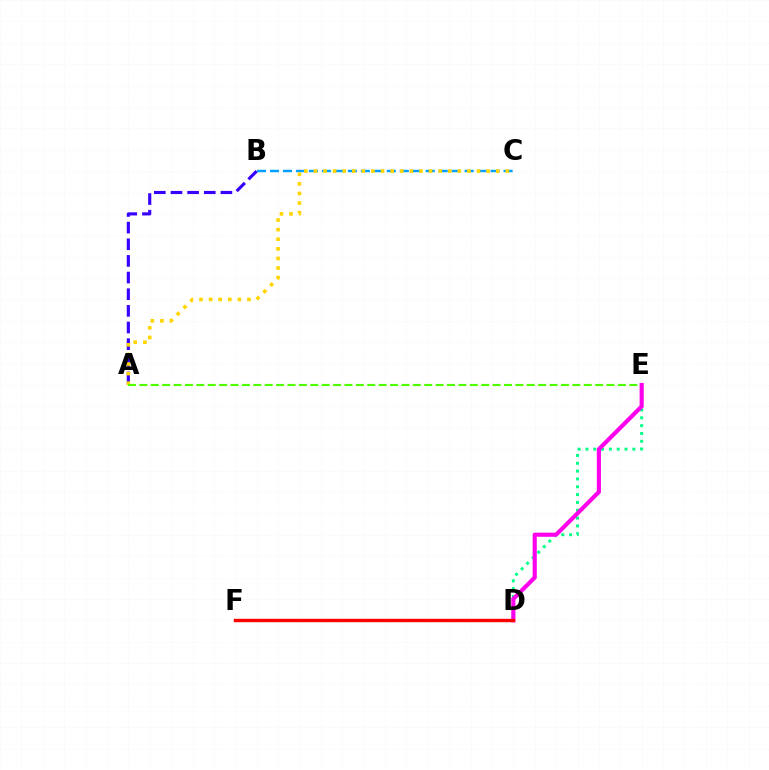{('D', 'E'): [{'color': '#00ff86', 'line_style': 'dotted', 'thickness': 2.13}, {'color': '#ff00ed', 'line_style': 'solid', 'thickness': 2.98}], ('A', 'B'): [{'color': '#3700ff', 'line_style': 'dashed', 'thickness': 2.26}], ('B', 'C'): [{'color': '#009eff', 'line_style': 'dashed', 'thickness': 1.76}], ('A', 'C'): [{'color': '#ffd500', 'line_style': 'dotted', 'thickness': 2.61}], ('A', 'E'): [{'color': '#4fff00', 'line_style': 'dashed', 'thickness': 1.55}], ('D', 'F'): [{'color': '#ff0000', 'line_style': 'solid', 'thickness': 2.46}]}